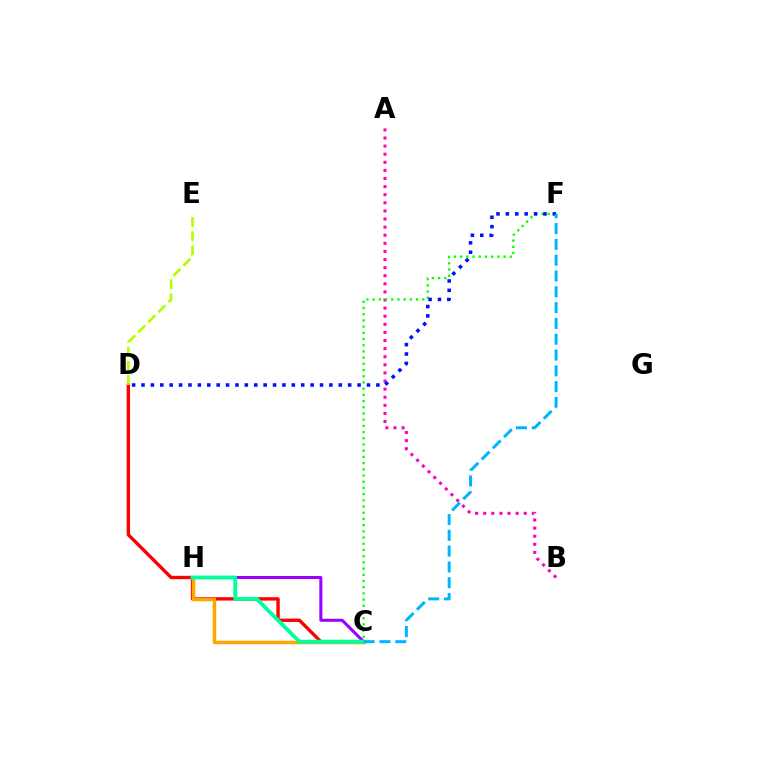{('C', 'D'): [{'color': '#ff0000', 'line_style': 'solid', 'thickness': 2.43}], ('A', 'B'): [{'color': '#ff00bd', 'line_style': 'dotted', 'thickness': 2.2}], ('C', 'H'): [{'color': '#9b00ff', 'line_style': 'solid', 'thickness': 2.18}, {'color': '#ffa500', 'line_style': 'solid', 'thickness': 2.52}, {'color': '#00ff9d', 'line_style': 'solid', 'thickness': 2.77}], ('C', 'F'): [{'color': '#08ff00', 'line_style': 'dotted', 'thickness': 1.69}, {'color': '#00b5ff', 'line_style': 'dashed', 'thickness': 2.15}], ('D', 'E'): [{'color': '#b3ff00', 'line_style': 'dashed', 'thickness': 1.93}], ('D', 'F'): [{'color': '#0010ff', 'line_style': 'dotted', 'thickness': 2.55}]}